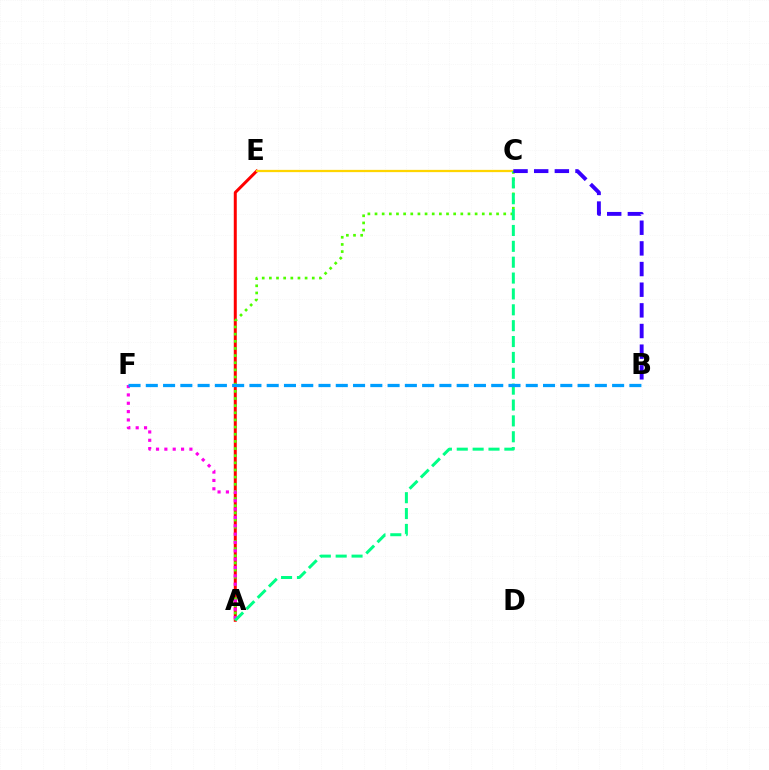{('A', 'E'): [{'color': '#ff0000', 'line_style': 'solid', 'thickness': 2.15}], ('A', 'C'): [{'color': '#4fff00', 'line_style': 'dotted', 'thickness': 1.94}, {'color': '#00ff86', 'line_style': 'dashed', 'thickness': 2.16}], ('C', 'E'): [{'color': '#ffd500', 'line_style': 'solid', 'thickness': 1.63}], ('A', 'F'): [{'color': '#ff00ed', 'line_style': 'dotted', 'thickness': 2.27}], ('B', 'C'): [{'color': '#3700ff', 'line_style': 'dashed', 'thickness': 2.81}], ('B', 'F'): [{'color': '#009eff', 'line_style': 'dashed', 'thickness': 2.35}]}